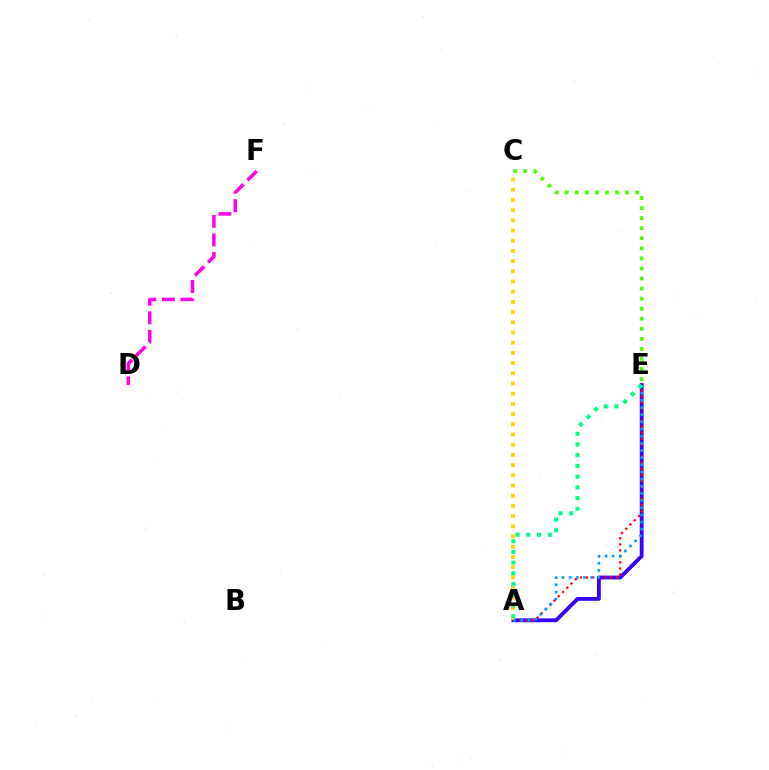{('A', 'E'): [{'color': '#3700ff', 'line_style': 'solid', 'thickness': 2.76}, {'color': '#ff0000', 'line_style': 'dotted', 'thickness': 1.64}, {'color': '#009eff', 'line_style': 'dotted', 'thickness': 1.94}, {'color': '#00ff86', 'line_style': 'dotted', 'thickness': 2.91}], ('C', 'E'): [{'color': '#4fff00', 'line_style': 'dotted', 'thickness': 2.73}], ('D', 'F'): [{'color': '#ff00ed', 'line_style': 'dashed', 'thickness': 2.51}], ('A', 'C'): [{'color': '#ffd500', 'line_style': 'dotted', 'thickness': 2.77}]}